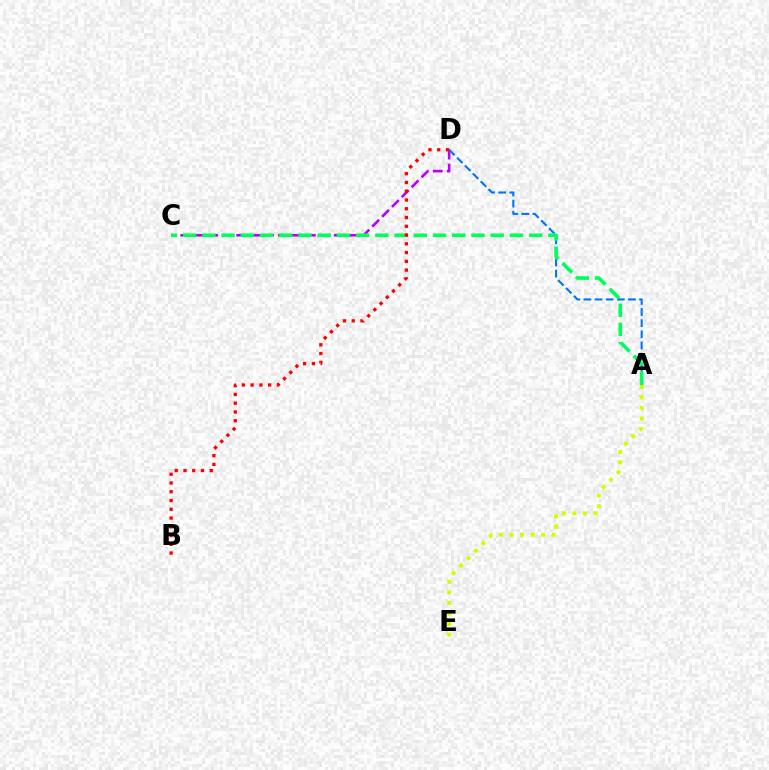{('C', 'D'): [{'color': '#b900ff', 'line_style': 'dashed', 'thickness': 1.9}], ('A', 'D'): [{'color': '#0074ff', 'line_style': 'dashed', 'thickness': 1.51}], ('A', 'E'): [{'color': '#d1ff00', 'line_style': 'dotted', 'thickness': 2.86}], ('A', 'C'): [{'color': '#00ff5c', 'line_style': 'dashed', 'thickness': 2.61}], ('B', 'D'): [{'color': '#ff0000', 'line_style': 'dotted', 'thickness': 2.38}]}